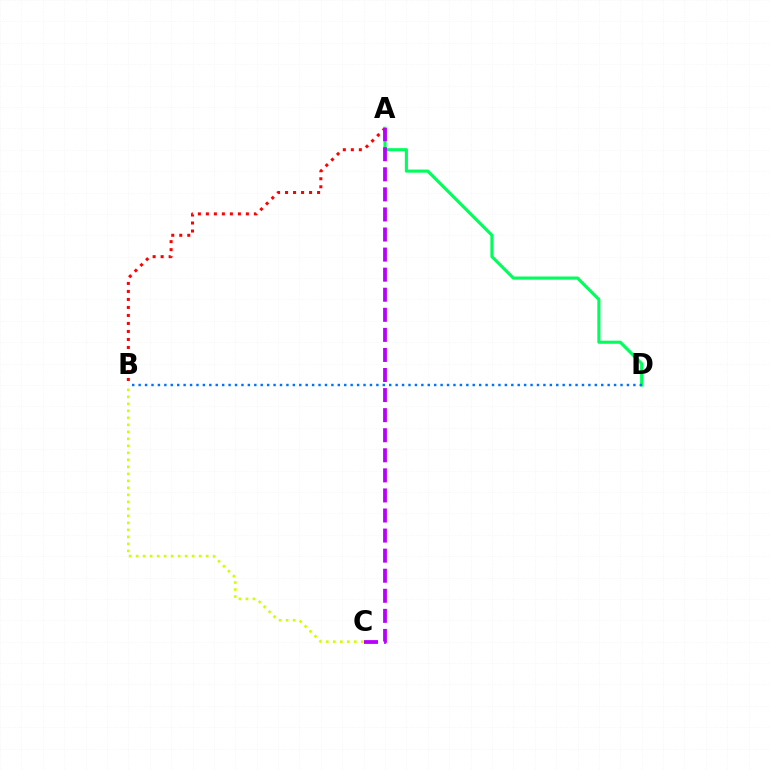{('A', 'D'): [{'color': '#00ff5c', 'line_style': 'solid', 'thickness': 2.25}], ('A', 'B'): [{'color': '#ff0000', 'line_style': 'dotted', 'thickness': 2.17}], ('B', 'C'): [{'color': '#d1ff00', 'line_style': 'dotted', 'thickness': 1.9}], ('A', 'C'): [{'color': '#b900ff', 'line_style': 'dashed', 'thickness': 2.73}], ('B', 'D'): [{'color': '#0074ff', 'line_style': 'dotted', 'thickness': 1.75}]}